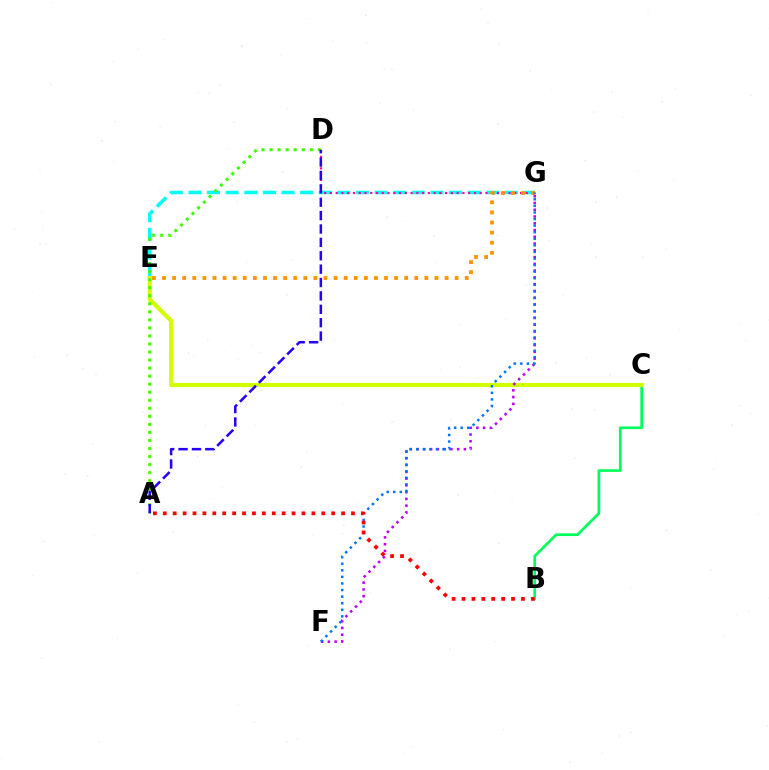{('E', 'G'): [{'color': '#00fff6', 'line_style': 'dashed', 'thickness': 2.53}, {'color': '#ff9400', 'line_style': 'dotted', 'thickness': 2.74}], ('B', 'C'): [{'color': '#00ff5c', 'line_style': 'solid', 'thickness': 1.94}], ('C', 'E'): [{'color': '#d1ff00', 'line_style': 'solid', 'thickness': 2.98}], ('A', 'D'): [{'color': '#3dff00', 'line_style': 'dotted', 'thickness': 2.19}, {'color': '#2500ff', 'line_style': 'dashed', 'thickness': 1.82}], ('D', 'G'): [{'color': '#ff00ac', 'line_style': 'dotted', 'thickness': 1.57}], ('F', 'G'): [{'color': '#b900ff', 'line_style': 'dotted', 'thickness': 1.84}, {'color': '#0074ff', 'line_style': 'dotted', 'thickness': 1.79}], ('A', 'B'): [{'color': '#ff0000', 'line_style': 'dotted', 'thickness': 2.69}]}